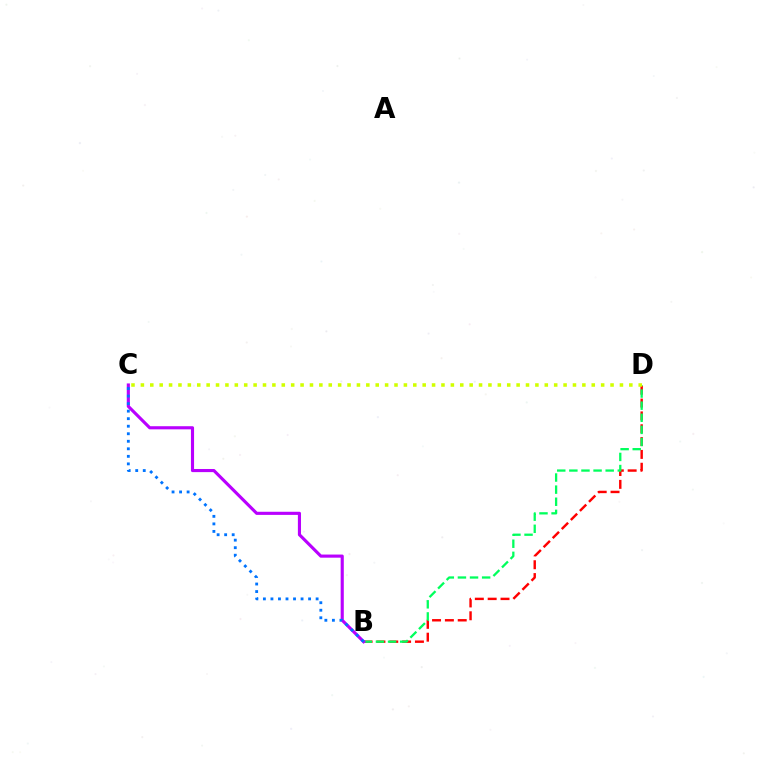{('B', 'D'): [{'color': '#ff0000', 'line_style': 'dashed', 'thickness': 1.74}, {'color': '#00ff5c', 'line_style': 'dashed', 'thickness': 1.64}], ('B', 'C'): [{'color': '#b900ff', 'line_style': 'solid', 'thickness': 2.25}, {'color': '#0074ff', 'line_style': 'dotted', 'thickness': 2.05}], ('C', 'D'): [{'color': '#d1ff00', 'line_style': 'dotted', 'thickness': 2.55}]}